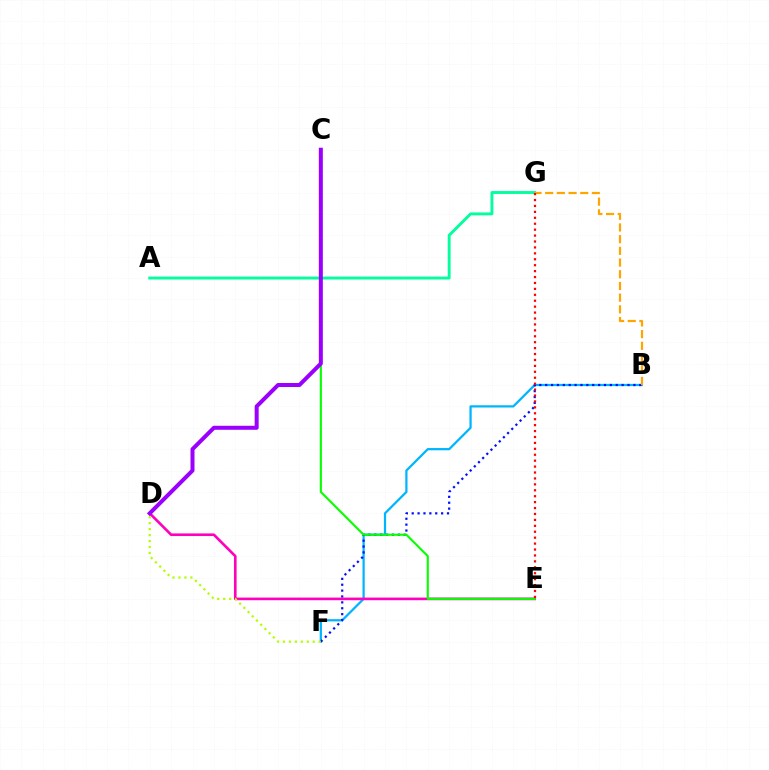{('B', 'F'): [{'color': '#00b5ff', 'line_style': 'solid', 'thickness': 1.61}, {'color': '#0010ff', 'line_style': 'dotted', 'thickness': 1.6}], ('A', 'G'): [{'color': '#00ff9d', 'line_style': 'solid', 'thickness': 2.08}], ('D', 'E'): [{'color': '#ff00bd', 'line_style': 'solid', 'thickness': 1.9}], ('D', 'F'): [{'color': '#b3ff00', 'line_style': 'dotted', 'thickness': 1.62}], ('C', 'E'): [{'color': '#08ff00', 'line_style': 'solid', 'thickness': 1.53}], ('C', 'D'): [{'color': '#9b00ff', 'line_style': 'solid', 'thickness': 2.88}], ('B', 'G'): [{'color': '#ffa500', 'line_style': 'dashed', 'thickness': 1.59}], ('E', 'G'): [{'color': '#ff0000', 'line_style': 'dotted', 'thickness': 1.61}]}